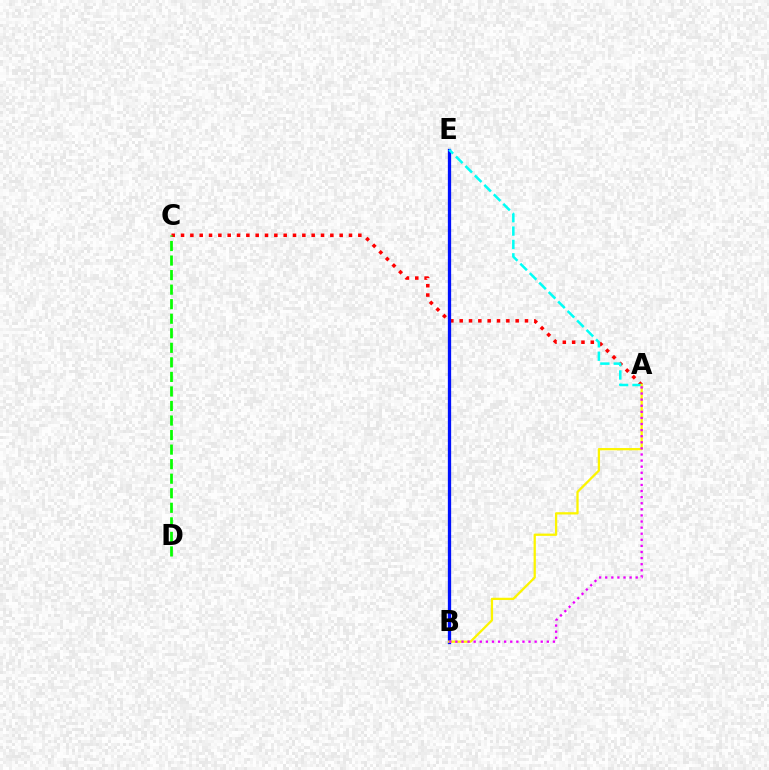{('A', 'C'): [{'color': '#ff0000', 'line_style': 'dotted', 'thickness': 2.54}], ('B', 'E'): [{'color': '#0010ff', 'line_style': 'solid', 'thickness': 2.36}], ('A', 'E'): [{'color': '#00fff6', 'line_style': 'dashed', 'thickness': 1.82}], ('A', 'B'): [{'color': '#fcf500', 'line_style': 'solid', 'thickness': 1.64}, {'color': '#ee00ff', 'line_style': 'dotted', 'thickness': 1.66}], ('C', 'D'): [{'color': '#08ff00', 'line_style': 'dashed', 'thickness': 1.98}]}